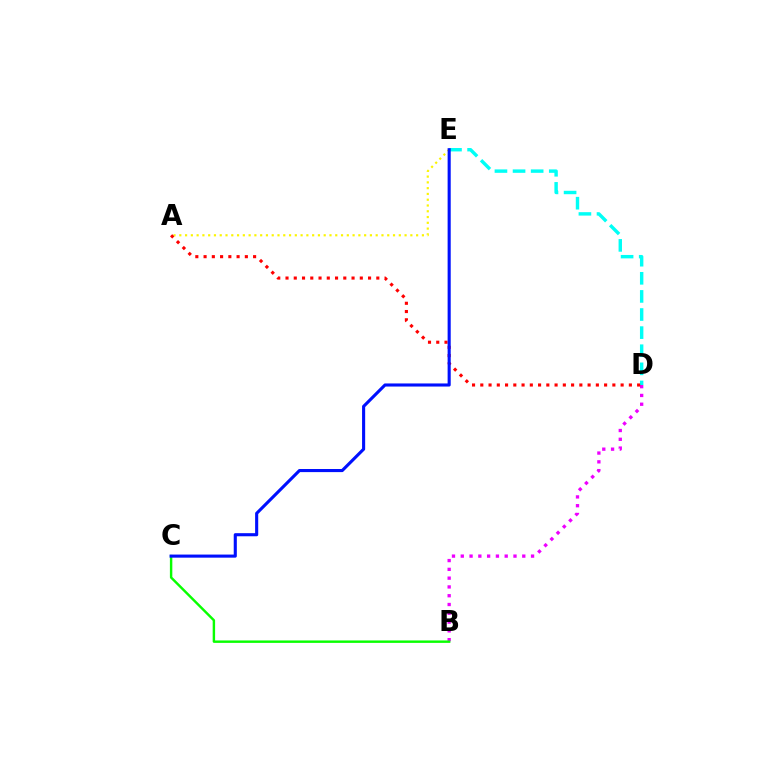{('B', 'D'): [{'color': '#ee00ff', 'line_style': 'dotted', 'thickness': 2.39}], ('B', 'C'): [{'color': '#08ff00', 'line_style': 'solid', 'thickness': 1.75}], ('A', 'E'): [{'color': '#fcf500', 'line_style': 'dotted', 'thickness': 1.57}], ('D', 'E'): [{'color': '#00fff6', 'line_style': 'dashed', 'thickness': 2.46}], ('A', 'D'): [{'color': '#ff0000', 'line_style': 'dotted', 'thickness': 2.24}], ('C', 'E'): [{'color': '#0010ff', 'line_style': 'solid', 'thickness': 2.23}]}